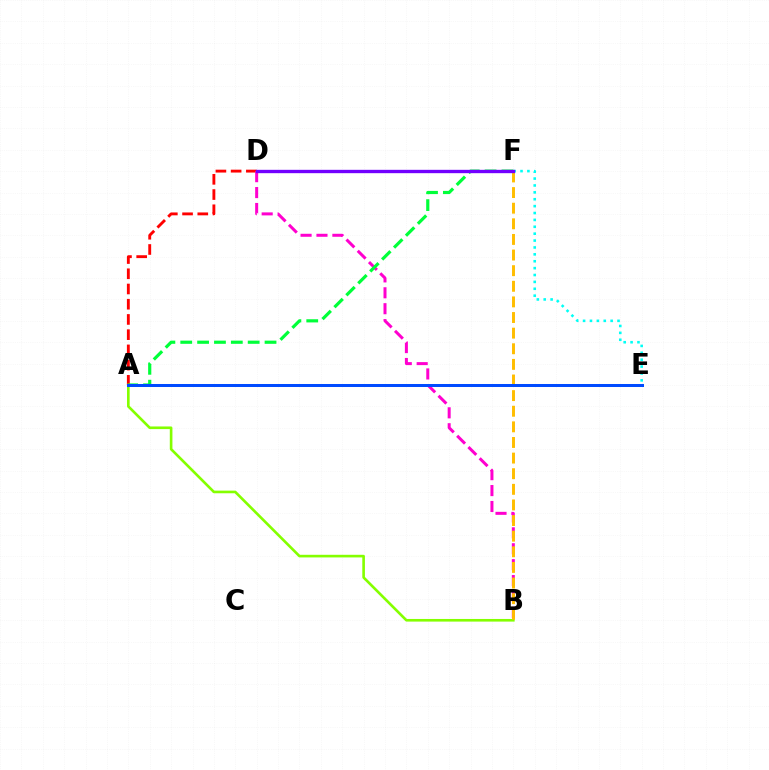{('A', 'D'): [{'color': '#ff0000', 'line_style': 'dashed', 'thickness': 2.07}], ('B', 'D'): [{'color': '#ff00cf', 'line_style': 'dashed', 'thickness': 2.16}], ('A', 'B'): [{'color': '#84ff00', 'line_style': 'solid', 'thickness': 1.89}], ('B', 'F'): [{'color': '#ffbd00', 'line_style': 'dashed', 'thickness': 2.12}], ('A', 'F'): [{'color': '#00ff39', 'line_style': 'dashed', 'thickness': 2.29}], ('E', 'F'): [{'color': '#00fff6', 'line_style': 'dotted', 'thickness': 1.87}], ('A', 'E'): [{'color': '#004bff', 'line_style': 'solid', 'thickness': 2.16}], ('D', 'F'): [{'color': '#7200ff', 'line_style': 'solid', 'thickness': 2.41}]}